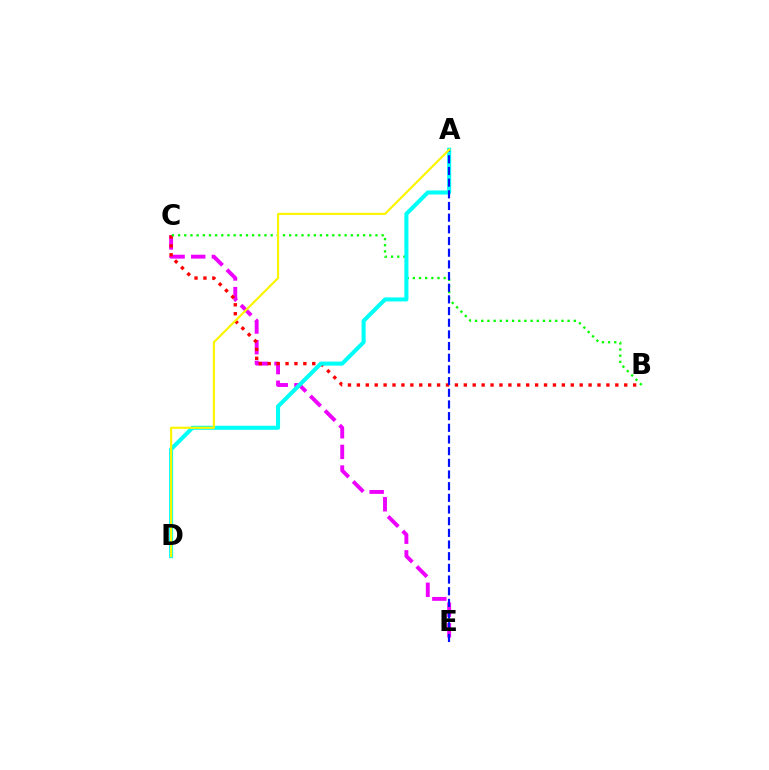{('C', 'E'): [{'color': '#ee00ff', 'line_style': 'dashed', 'thickness': 2.81}], ('B', 'C'): [{'color': '#ff0000', 'line_style': 'dotted', 'thickness': 2.42}, {'color': '#08ff00', 'line_style': 'dotted', 'thickness': 1.68}], ('A', 'D'): [{'color': '#00fff6', 'line_style': 'solid', 'thickness': 2.92}, {'color': '#fcf500', 'line_style': 'solid', 'thickness': 1.55}], ('A', 'E'): [{'color': '#0010ff', 'line_style': 'dashed', 'thickness': 1.59}]}